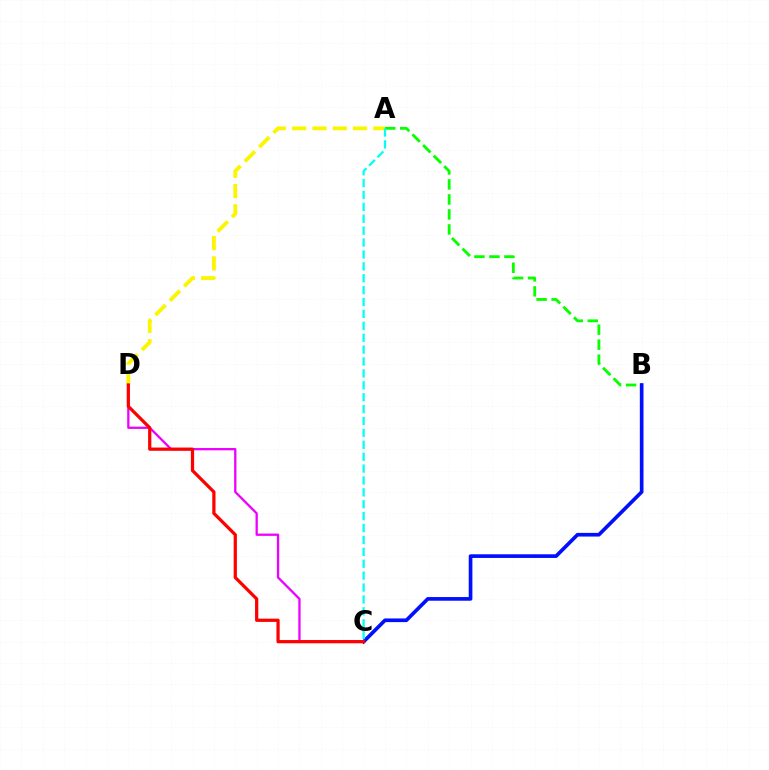{('A', 'B'): [{'color': '#08ff00', 'line_style': 'dashed', 'thickness': 2.04}], ('B', 'C'): [{'color': '#0010ff', 'line_style': 'solid', 'thickness': 2.64}], ('C', 'D'): [{'color': '#ee00ff', 'line_style': 'solid', 'thickness': 1.65}, {'color': '#ff0000', 'line_style': 'solid', 'thickness': 2.33}], ('A', 'D'): [{'color': '#fcf500', 'line_style': 'dashed', 'thickness': 2.76}], ('A', 'C'): [{'color': '#00fff6', 'line_style': 'dashed', 'thickness': 1.62}]}